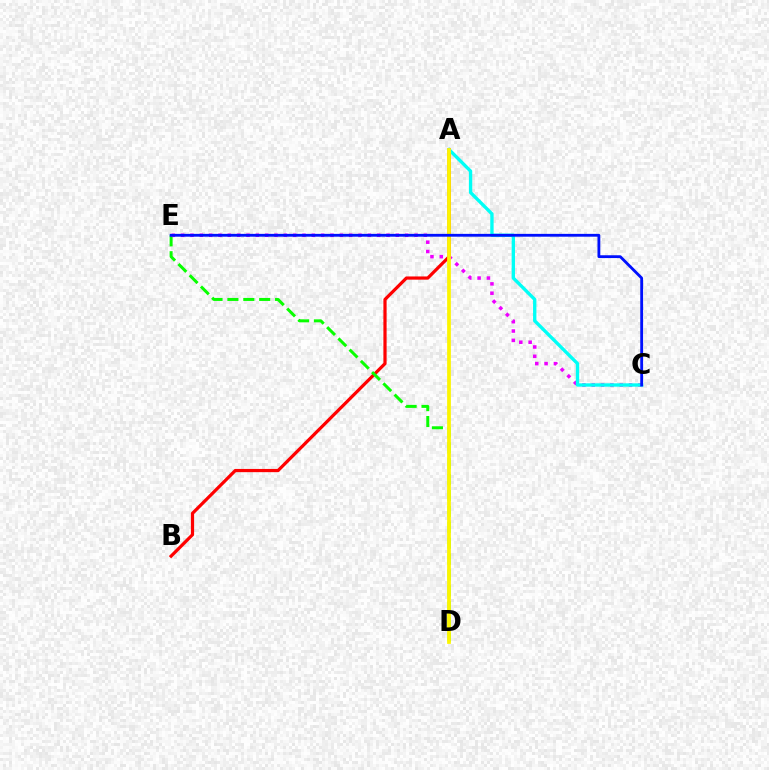{('A', 'B'): [{'color': '#ff0000', 'line_style': 'solid', 'thickness': 2.31}], ('D', 'E'): [{'color': '#08ff00', 'line_style': 'dashed', 'thickness': 2.16}], ('C', 'E'): [{'color': '#ee00ff', 'line_style': 'dotted', 'thickness': 2.54}, {'color': '#0010ff', 'line_style': 'solid', 'thickness': 2.03}], ('A', 'C'): [{'color': '#00fff6', 'line_style': 'solid', 'thickness': 2.41}], ('A', 'D'): [{'color': '#fcf500', 'line_style': 'solid', 'thickness': 2.69}]}